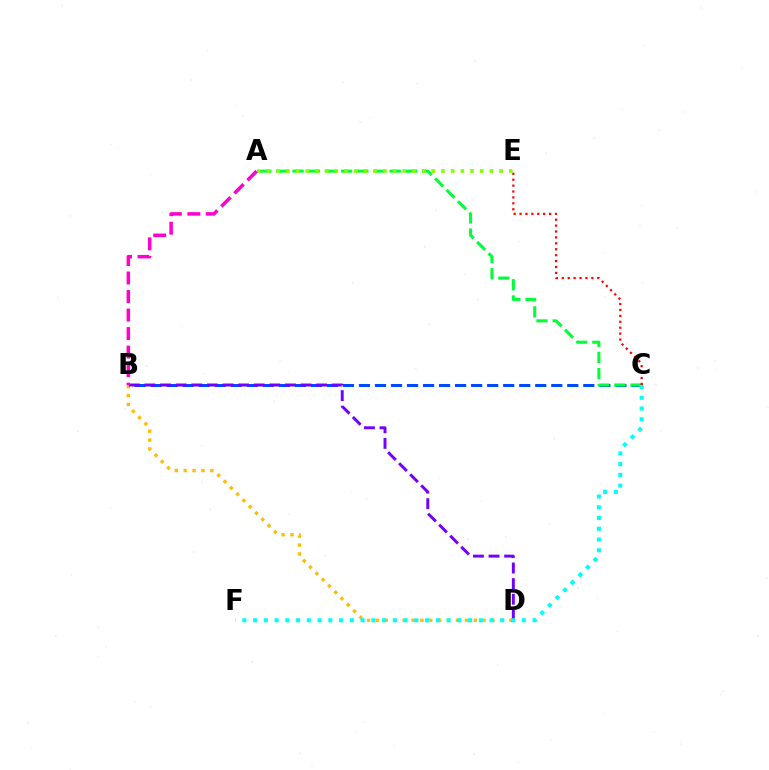{('B', 'C'): [{'color': '#004bff', 'line_style': 'dashed', 'thickness': 2.18}], ('B', 'D'): [{'color': '#ffbd00', 'line_style': 'dotted', 'thickness': 2.42}, {'color': '#7200ff', 'line_style': 'dashed', 'thickness': 2.12}], ('A', 'C'): [{'color': '#00ff39', 'line_style': 'dashed', 'thickness': 2.2}], ('C', 'F'): [{'color': '#00fff6', 'line_style': 'dotted', 'thickness': 2.92}], ('C', 'E'): [{'color': '#ff0000', 'line_style': 'dotted', 'thickness': 1.61}], ('A', 'E'): [{'color': '#84ff00', 'line_style': 'dotted', 'thickness': 2.63}], ('A', 'B'): [{'color': '#ff00cf', 'line_style': 'dashed', 'thickness': 2.52}]}